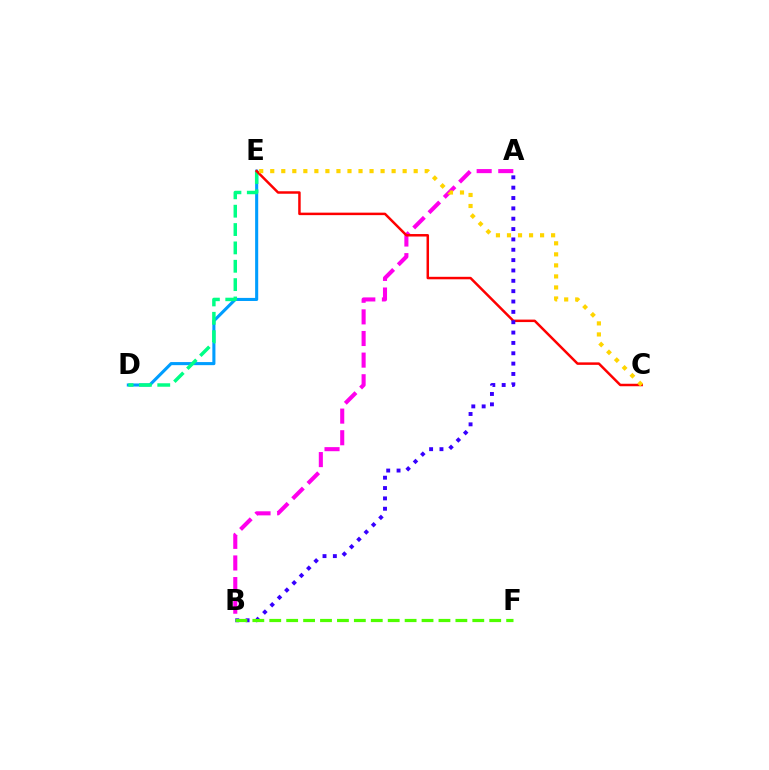{('A', 'B'): [{'color': '#ff00ed', 'line_style': 'dashed', 'thickness': 2.94}, {'color': '#3700ff', 'line_style': 'dotted', 'thickness': 2.81}], ('D', 'E'): [{'color': '#009eff', 'line_style': 'solid', 'thickness': 2.22}, {'color': '#00ff86', 'line_style': 'dashed', 'thickness': 2.49}], ('C', 'E'): [{'color': '#ff0000', 'line_style': 'solid', 'thickness': 1.79}, {'color': '#ffd500', 'line_style': 'dotted', 'thickness': 3.0}], ('B', 'F'): [{'color': '#4fff00', 'line_style': 'dashed', 'thickness': 2.3}]}